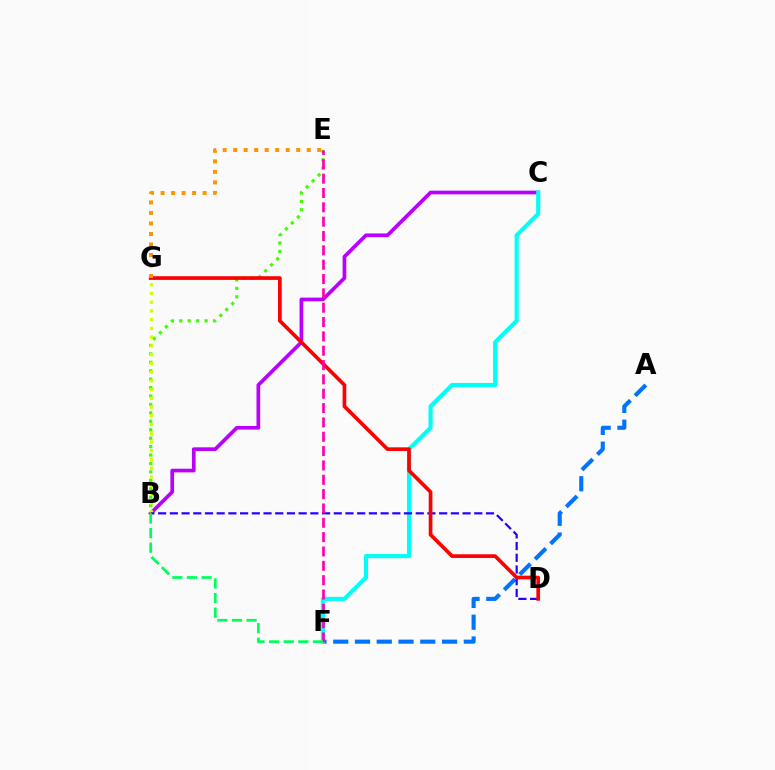{('B', 'E'): [{'color': '#3dff00', 'line_style': 'dotted', 'thickness': 2.29}], ('B', 'C'): [{'color': '#b900ff', 'line_style': 'solid', 'thickness': 2.65}], ('B', 'G'): [{'color': '#d1ff00', 'line_style': 'dotted', 'thickness': 2.37}], ('A', 'F'): [{'color': '#0074ff', 'line_style': 'dashed', 'thickness': 2.96}], ('C', 'F'): [{'color': '#00fff6', 'line_style': 'solid', 'thickness': 2.98}], ('B', 'D'): [{'color': '#2500ff', 'line_style': 'dashed', 'thickness': 1.59}], ('D', 'G'): [{'color': '#ff0000', 'line_style': 'solid', 'thickness': 2.65}], ('E', 'F'): [{'color': '#ff00ac', 'line_style': 'dashed', 'thickness': 1.95}], ('B', 'F'): [{'color': '#00ff5c', 'line_style': 'dashed', 'thickness': 1.99}], ('E', 'G'): [{'color': '#ff9400', 'line_style': 'dotted', 'thickness': 2.86}]}